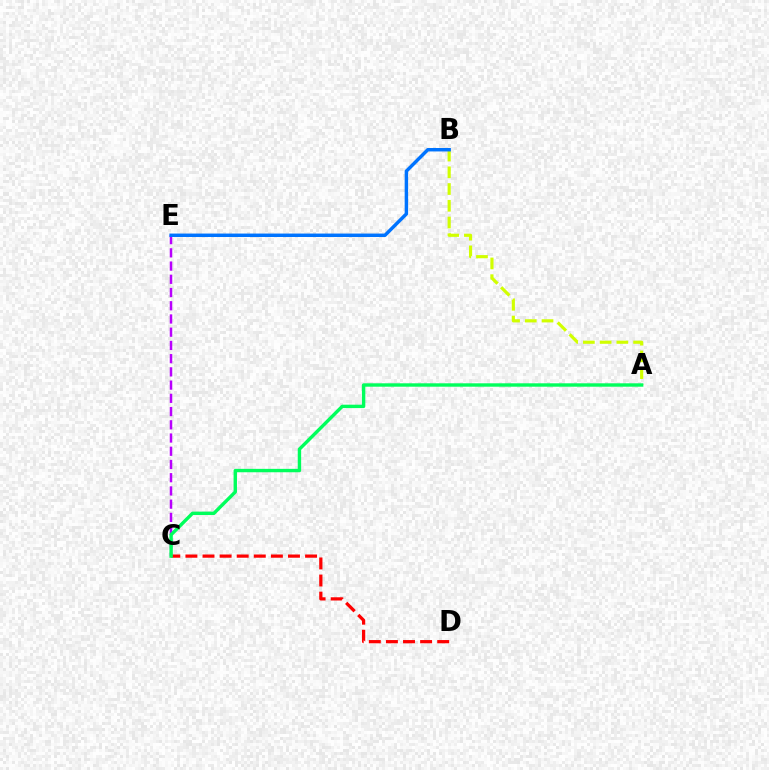{('A', 'B'): [{'color': '#d1ff00', 'line_style': 'dashed', 'thickness': 2.27}], ('C', 'D'): [{'color': '#ff0000', 'line_style': 'dashed', 'thickness': 2.32}], ('C', 'E'): [{'color': '#b900ff', 'line_style': 'dashed', 'thickness': 1.8}], ('B', 'E'): [{'color': '#0074ff', 'line_style': 'solid', 'thickness': 2.48}], ('A', 'C'): [{'color': '#00ff5c', 'line_style': 'solid', 'thickness': 2.45}]}